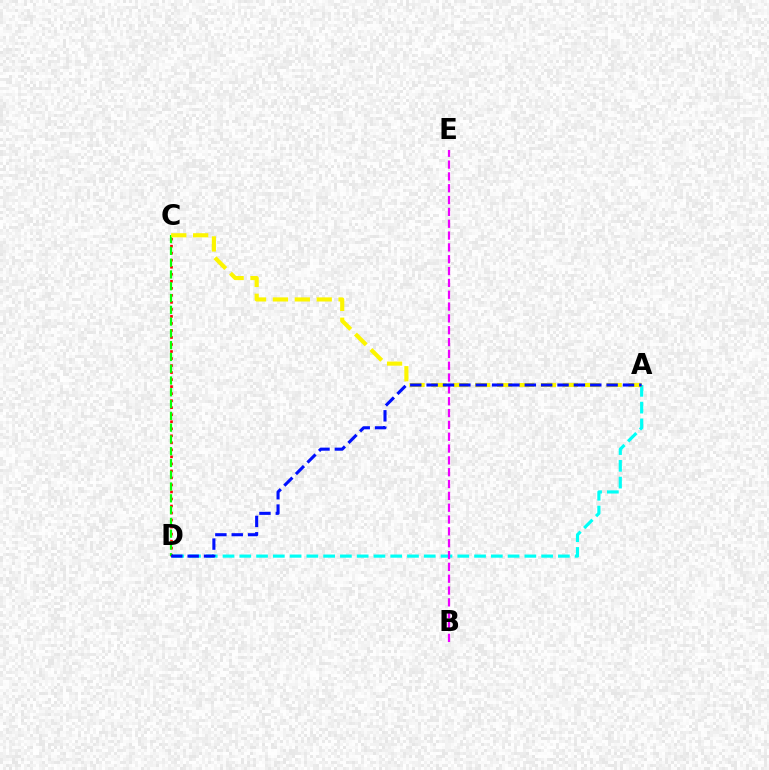{('A', 'D'): [{'color': '#00fff6', 'line_style': 'dashed', 'thickness': 2.28}, {'color': '#0010ff', 'line_style': 'dashed', 'thickness': 2.22}], ('C', 'D'): [{'color': '#ff0000', 'line_style': 'dotted', 'thickness': 1.91}, {'color': '#08ff00', 'line_style': 'dashed', 'thickness': 1.6}], ('B', 'E'): [{'color': '#ee00ff', 'line_style': 'dashed', 'thickness': 1.61}], ('A', 'C'): [{'color': '#fcf500', 'line_style': 'dashed', 'thickness': 2.98}]}